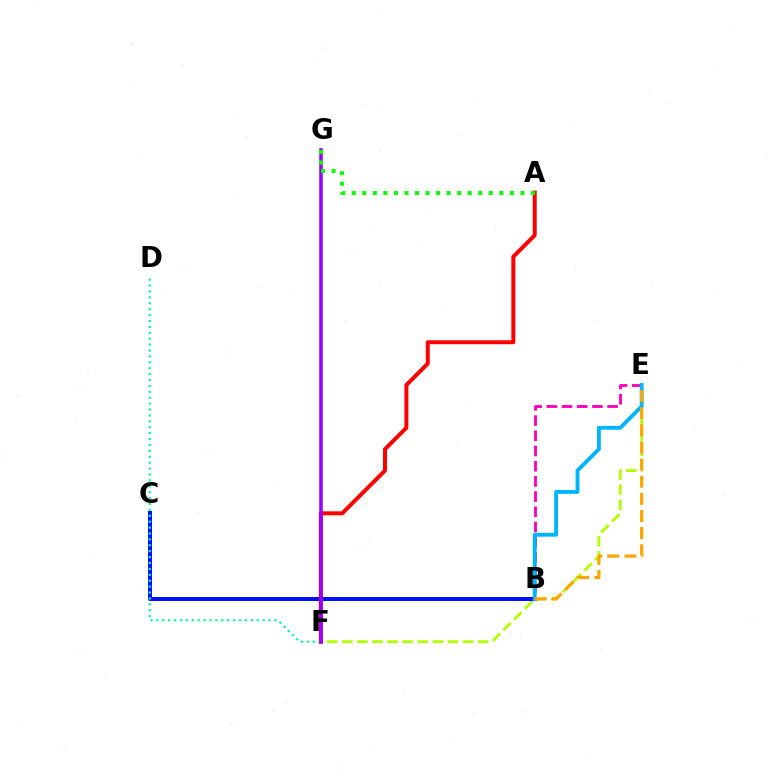{('E', 'F'): [{'color': '#b3ff00', 'line_style': 'dashed', 'thickness': 2.05}], ('B', 'E'): [{'color': '#ff00bd', 'line_style': 'dashed', 'thickness': 2.06}, {'color': '#00b5ff', 'line_style': 'solid', 'thickness': 2.78}, {'color': '#ffa500', 'line_style': 'dashed', 'thickness': 2.33}], ('B', 'C'): [{'color': '#0010ff', 'line_style': 'solid', 'thickness': 2.88}], ('A', 'F'): [{'color': '#ff0000', 'line_style': 'solid', 'thickness': 2.86}], ('D', 'F'): [{'color': '#00ff9d', 'line_style': 'dotted', 'thickness': 1.6}], ('F', 'G'): [{'color': '#9b00ff', 'line_style': 'solid', 'thickness': 2.54}], ('A', 'G'): [{'color': '#08ff00', 'line_style': 'dotted', 'thickness': 2.86}]}